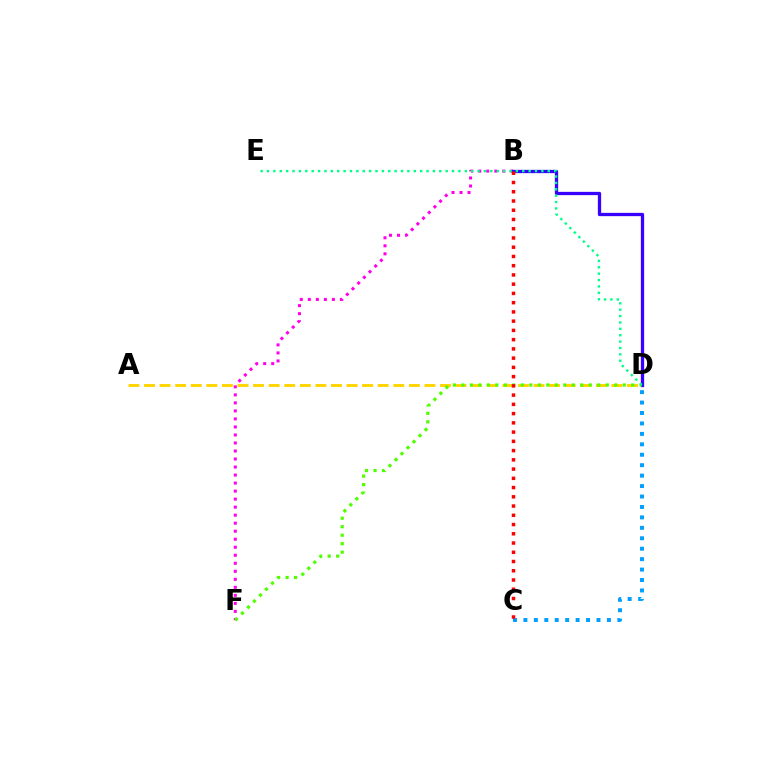{('C', 'D'): [{'color': '#009eff', 'line_style': 'dotted', 'thickness': 2.84}], ('A', 'D'): [{'color': '#ffd500', 'line_style': 'dashed', 'thickness': 2.12}], ('B', 'F'): [{'color': '#ff00ed', 'line_style': 'dotted', 'thickness': 2.18}], ('B', 'D'): [{'color': '#3700ff', 'line_style': 'solid', 'thickness': 2.36}], ('D', 'F'): [{'color': '#4fff00', 'line_style': 'dotted', 'thickness': 2.31}], ('B', 'C'): [{'color': '#ff0000', 'line_style': 'dotted', 'thickness': 2.51}], ('D', 'E'): [{'color': '#00ff86', 'line_style': 'dotted', 'thickness': 1.73}]}